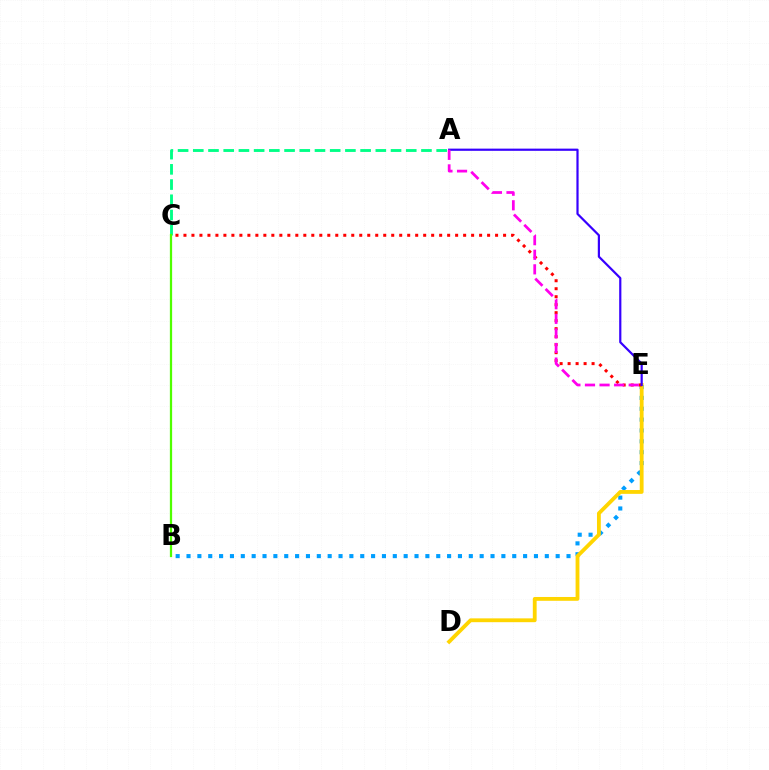{('A', 'C'): [{'color': '#00ff86', 'line_style': 'dashed', 'thickness': 2.07}], ('B', 'E'): [{'color': '#009eff', 'line_style': 'dotted', 'thickness': 2.95}], ('D', 'E'): [{'color': '#ffd500', 'line_style': 'solid', 'thickness': 2.75}], ('C', 'E'): [{'color': '#ff0000', 'line_style': 'dotted', 'thickness': 2.17}], ('A', 'E'): [{'color': '#3700ff', 'line_style': 'solid', 'thickness': 1.58}, {'color': '#ff00ed', 'line_style': 'dashed', 'thickness': 1.98}], ('B', 'C'): [{'color': '#4fff00', 'line_style': 'solid', 'thickness': 1.62}]}